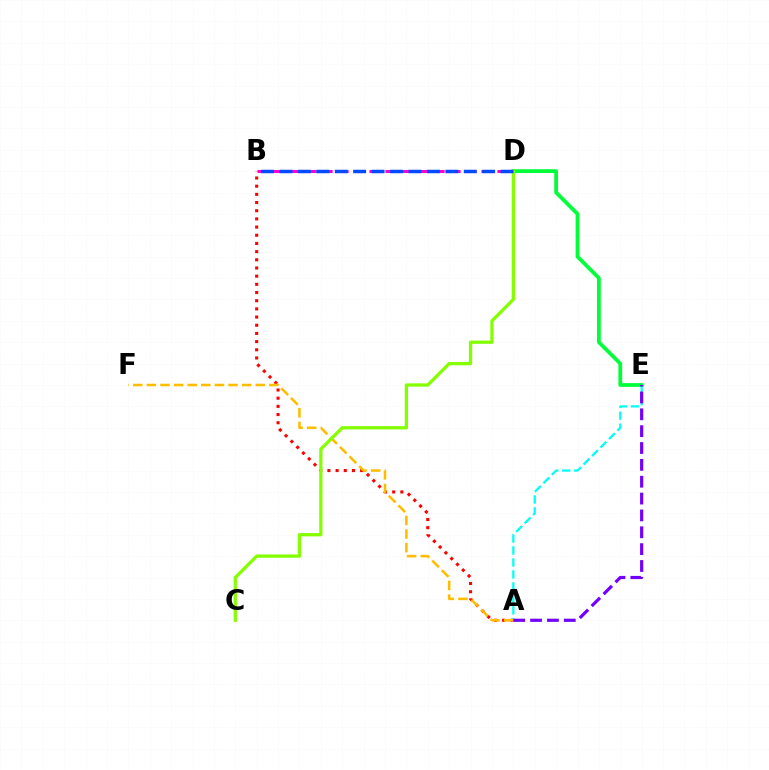{('D', 'E'): [{'color': '#00ff39', 'line_style': 'solid', 'thickness': 2.72}], ('A', 'B'): [{'color': '#ff0000', 'line_style': 'dotted', 'thickness': 2.22}], ('A', 'E'): [{'color': '#00fff6', 'line_style': 'dashed', 'thickness': 1.63}, {'color': '#7200ff', 'line_style': 'dashed', 'thickness': 2.29}], ('A', 'F'): [{'color': '#ffbd00', 'line_style': 'dashed', 'thickness': 1.85}], ('C', 'D'): [{'color': '#84ff00', 'line_style': 'solid', 'thickness': 2.36}], ('B', 'D'): [{'color': '#ff00cf', 'line_style': 'dashed', 'thickness': 2.17}, {'color': '#004bff', 'line_style': 'dashed', 'thickness': 2.5}]}